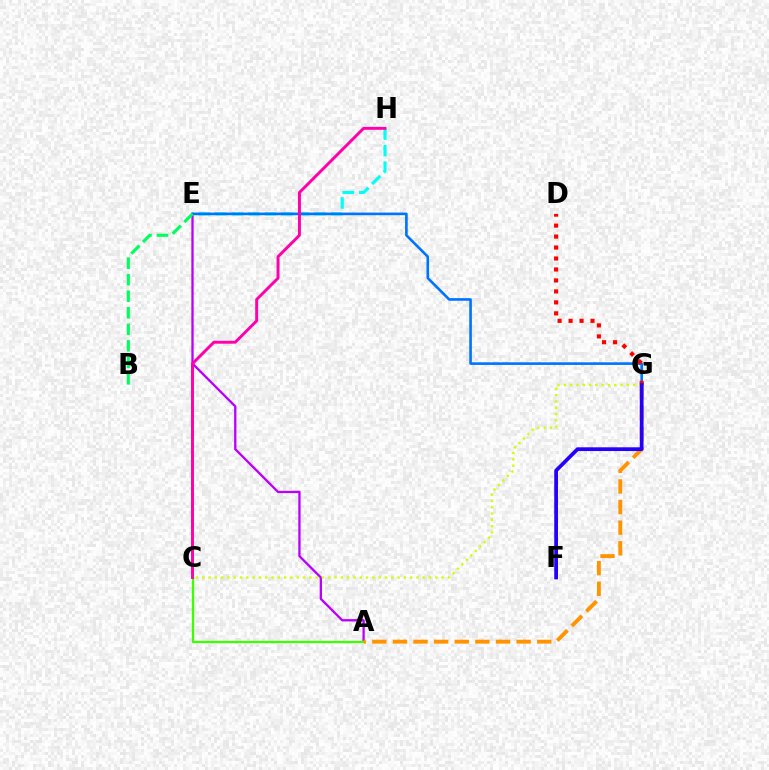{('A', 'E'): [{'color': '#b900ff', 'line_style': 'solid', 'thickness': 1.67}], ('E', 'H'): [{'color': '#00fff6', 'line_style': 'dashed', 'thickness': 2.24}], ('A', 'C'): [{'color': '#3dff00', 'line_style': 'solid', 'thickness': 1.66}], ('A', 'G'): [{'color': '#ff9400', 'line_style': 'dashed', 'thickness': 2.8}], ('E', 'G'): [{'color': '#0074ff', 'line_style': 'solid', 'thickness': 1.89}], ('B', 'E'): [{'color': '#00ff5c', 'line_style': 'dashed', 'thickness': 2.25}], ('D', 'G'): [{'color': '#ff0000', 'line_style': 'dotted', 'thickness': 2.98}], ('C', 'G'): [{'color': '#d1ff00', 'line_style': 'dotted', 'thickness': 1.71}], ('F', 'G'): [{'color': '#2500ff', 'line_style': 'solid', 'thickness': 2.69}], ('C', 'H'): [{'color': '#ff00ac', 'line_style': 'solid', 'thickness': 2.12}]}